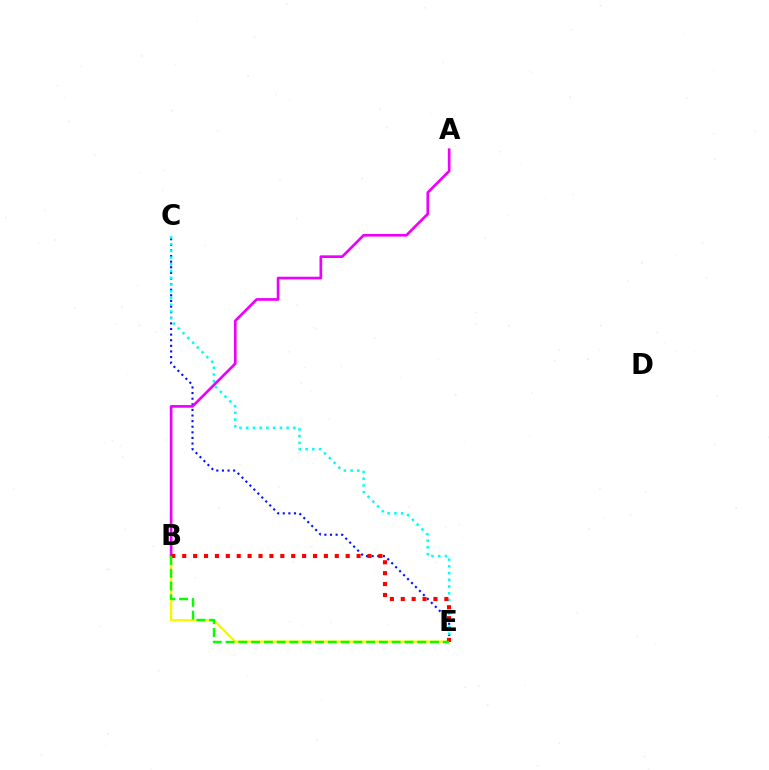{('C', 'E'): [{'color': '#0010ff', 'line_style': 'dotted', 'thickness': 1.52}, {'color': '#00fff6', 'line_style': 'dotted', 'thickness': 1.83}], ('B', 'E'): [{'color': '#fcf500', 'line_style': 'solid', 'thickness': 1.69}, {'color': '#ff0000', 'line_style': 'dotted', 'thickness': 2.96}, {'color': '#08ff00', 'line_style': 'dashed', 'thickness': 1.74}], ('A', 'B'): [{'color': '#ee00ff', 'line_style': 'solid', 'thickness': 1.93}]}